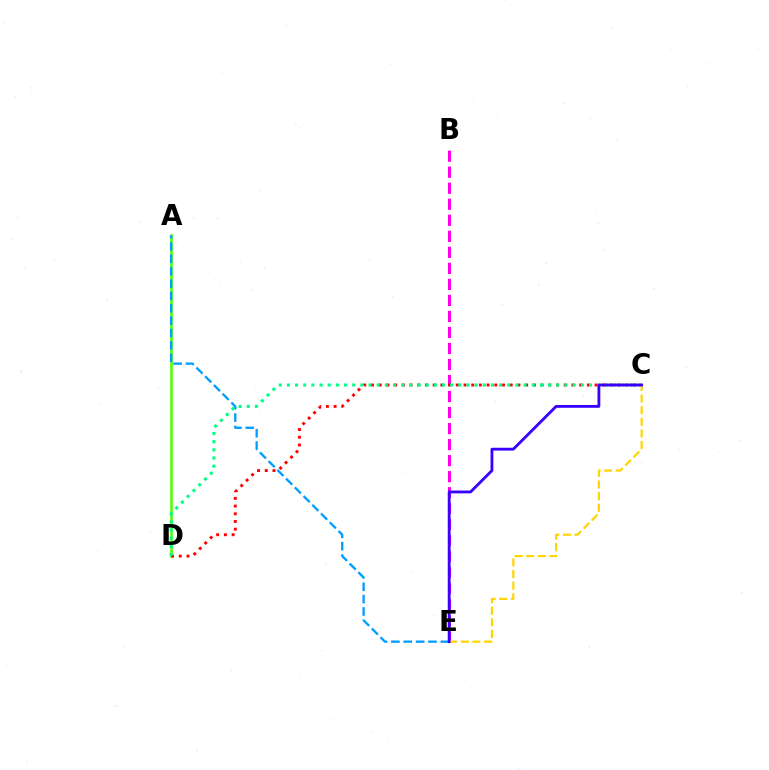{('A', 'D'): [{'color': '#4fff00', 'line_style': 'solid', 'thickness': 1.85}], ('B', 'E'): [{'color': '#ff00ed', 'line_style': 'dashed', 'thickness': 2.18}], ('A', 'E'): [{'color': '#009eff', 'line_style': 'dashed', 'thickness': 1.68}], ('C', 'D'): [{'color': '#ff0000', 'line_style': 'dotted', 'thickness': 2.09}, {'color': '#00ff86', 'line_style': 'dotted', 'thickness': 2.22}], ('C', 'E'): [{'color': '#ffd500', 'line_style': 'dashed', 'thickness': 1.58}, {'color': '#3700ff', 'line_style': 'solid', 'thickness': 2.03}]}